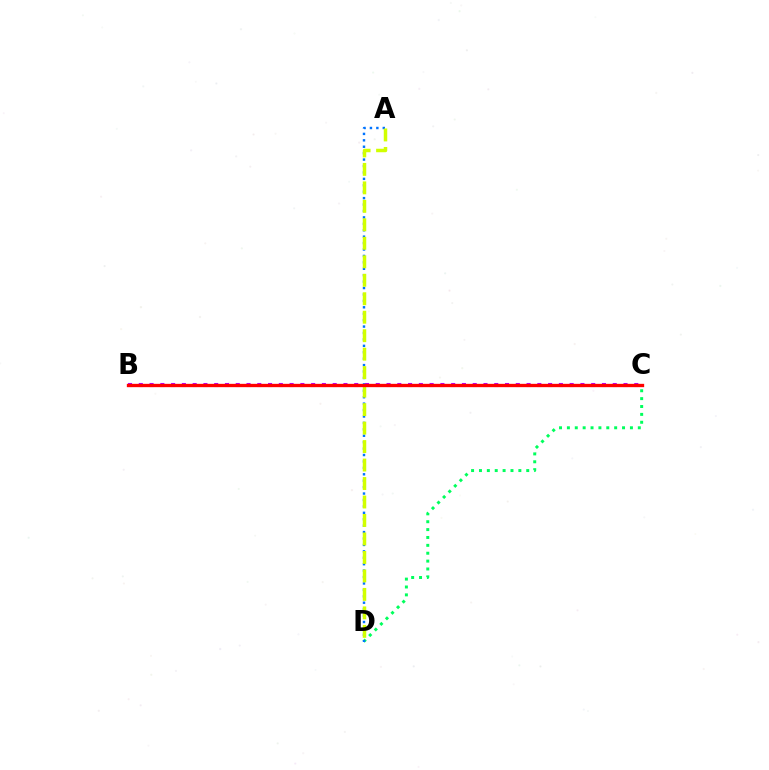{('C', 'D'): [{'color': '#00ff5c', 'line_style': 'dotted', 'thickness': 2.14}], ('A', 'D'): [{'color': '#0074ff', 'line_style': 'dotted', 'thickness': 1.74}, {'color': '#d1ff00', 'line_style': 'dashed', 'thickness': 2.51}], ('B', 'C'): [{'color': '#b900ff', 'line_style': 'dotted', 'thickness': 2.93}, {'color': '#ff0000', 'line_style': 'solid', 'thickness': 2.4}]}